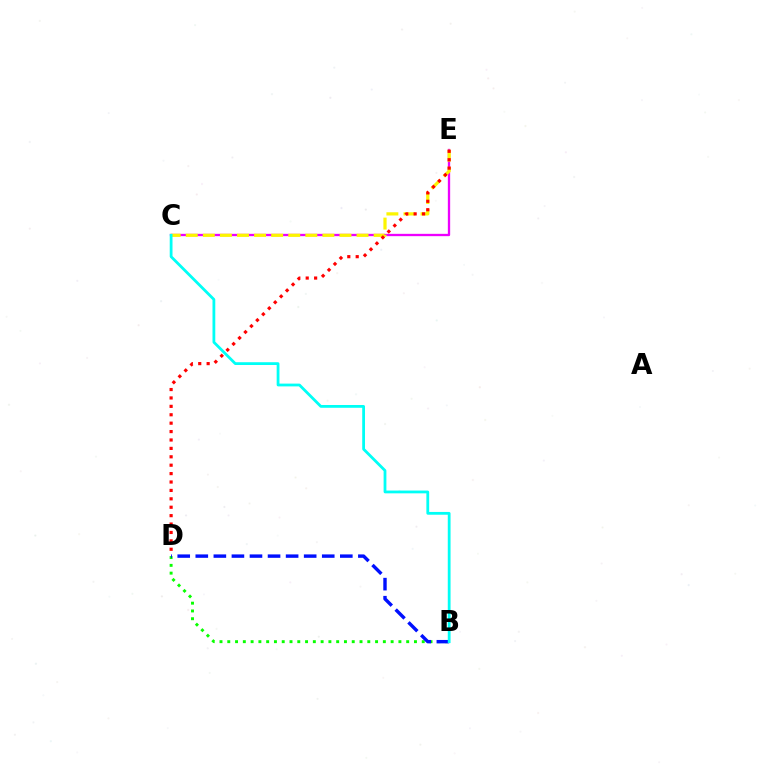{('C', 'E'): [{'color': '#ee00ff', 'line_style': 'solid', 'thickness': 1.67}, {'color': '#fcf500', 'line_style': 'dashed', 'thickness': 2.32}], ('D', 'E'): [{'color': '#ff0000', 'line_style': 'dotted', 'thickness': 2.28}], ('B', 'D'): [{'color': '#08ff00', 'line_style': 'dotted', 'thickness': 2.11}, {'color': '#0010ff', 'line_style': 'dashed', 'thickness': 2.45}], ('B', 'C'): [{'color': '#00fff6', 'line_style': 'solid', 'thickness': 2.01}]}